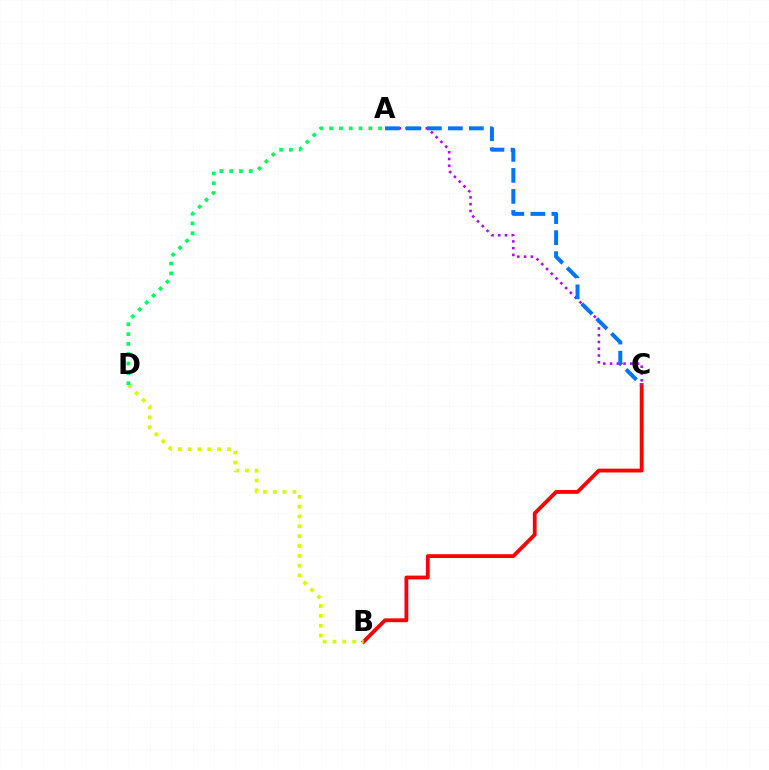{('B', 'C'): [{'color': '#ff0000', 'line_style': 'solid', 'thickness': 2.75}], ('A', 'C'): [{'color': '#b900ff', 'line_style': 'dotted', 'thickness': 1.83}, {'color': '#0074ff', 'line_style': 'dashed', 'thickness': 2.85}], ('B', 'D'): [{'color': '#d1ff00', 'line_style': 'dotted', 'thickness': 2.67}], ('A', 'D'): [{'color': '#00ff5c', 'line_style': 'dotted', 'thickness': 2.66}]}